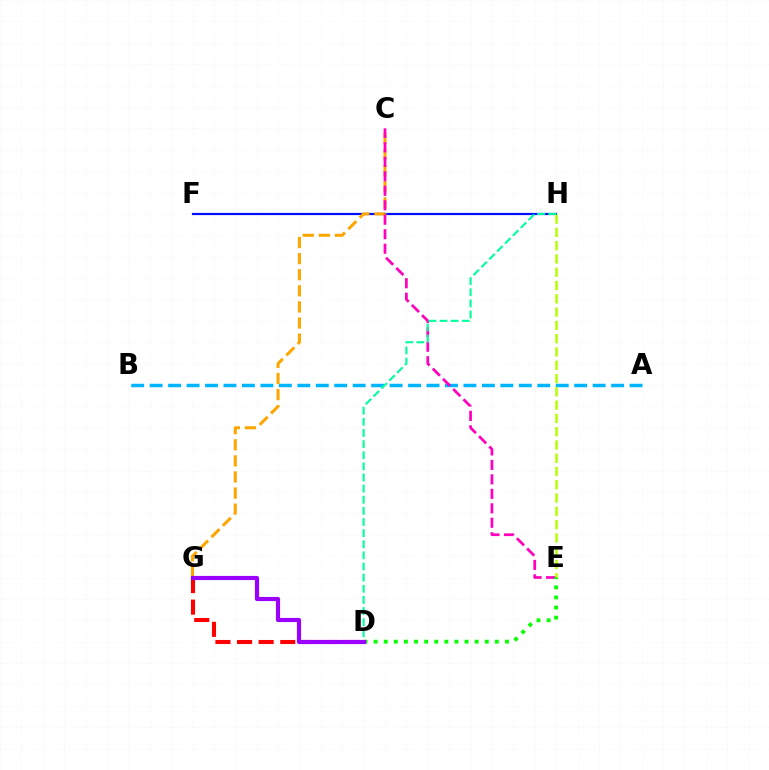{('F', 'H'): [{'color': '#0010ff', 'line_style': 'solid', 'thickness': 1.58}], ('A', 'B'): [{'color': '#00b5ff', 'line_style': 'dashed', 'thickness': 2.51}], ('C', 'G'): [{'color': '#ffa500', 'line_style': 'dashed', 'thickness': 2.19}], ('C', 'E'): [{'color': '#ff00bd', 'line_style': 'dashed', 'thickness': 1.97}], ('D', 'G'): [{'color': '#ff0000', 'line_style': 'dashed', 'thickness': 2.93}, {'color': '#9b00ff', 'line_style': 'solid', 'thickness': 2.99}], ('E', 'H'): [{'color': '#b3ff00', 'line_style': 'dashed', 'thickness': 1.8}], ('D', 'H'): [{'color': '#00ff9d', 'line_style': 'dashed', 'thickness': 1.51}], ('D', 'E'): [{'color': '#08ff00', 'line_style': 'dotted', 'thickness': 2.75}]}